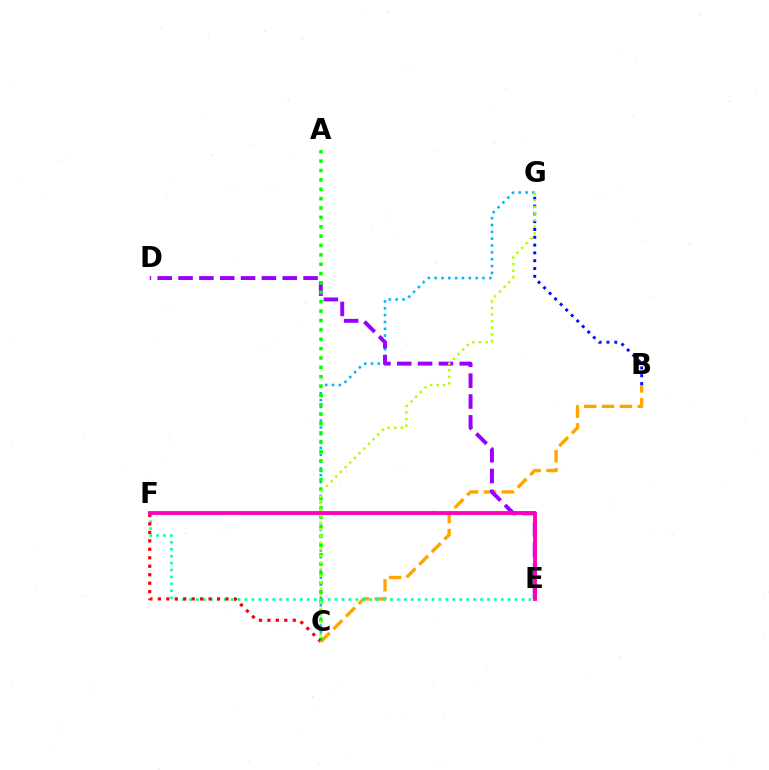{('B', 'C'): [{'color': '#ffa500', 'line_style': 'dashed', 'thickness': 2.43}], ('B', 'G'): [{'color': '#0010ff', 'line_style': 'dotted', 'thickness': 2.12}], ('C', 'G'): [{'color': '#00b5ff', 'line_style': 'dotted', 'thickness': 1.86}, {'color': '#b3ff00', 'line_style': 'dotted', 'thickness': 1.79}], ('D', 'E'): [{'color': '#9b00ff', 'line_style': 'dashed', 'thickness': 2.83}], ('A', 'C'): [{'color': '#08ff00', 'line_style': 'dotted', 'thickness': 2.55}], ('E', 'F'): [{'color': '#00ff9d', 'line_style': 'dotted', 'thickness': 1.88}, {'color': '#ff00bd', 'line_style': 'solid', 'thickness': 2.75}], ('C', 'F'): [{'color': '#ff0000', 'line_style': 'dotted', 'thickness': 2.3}]}